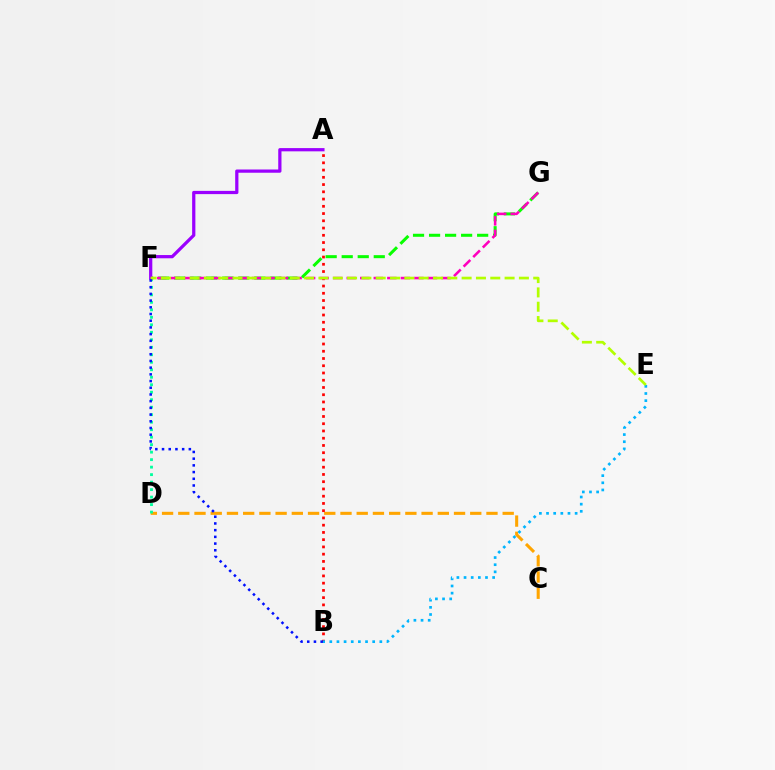{('C', 'D'): [{'color': '#ffa500', 'line_style': 'dashed', 'thickness': 2.2}], ('F', 'G'): [{'color': '#08ff00', 'line_style': 'dashed', 'thickness': 2.18}, {'color': '#ff00bd', 'line_style': 'dashed', 'thickness': 1.84}], ('D', 'F'): [{'color': '#00ff9d', 'line_style': 'dotted', 'thickness': 2.04}], ('A', 'B'): [{'color': '#ff0000', 'line_style': 'dotted', 'thickness': 1.97}], ('A', 'F'): [{'color': '#9b00ff', 'line_style': 'solid', 'thickness': 2.33}], ('B', 'E'): [{'color': '#00b5ff', 'line_style': 'dotted', 'thickness': 1.94}], ('E', 'F'): [{'color': '#b3ff00', 'line_style': 'dashed', 'thickness': 1.95}], ('B', 'F'): [{'color': '#0010ff', 'line_style': 'dotted', 'thickness': 1.82}]}